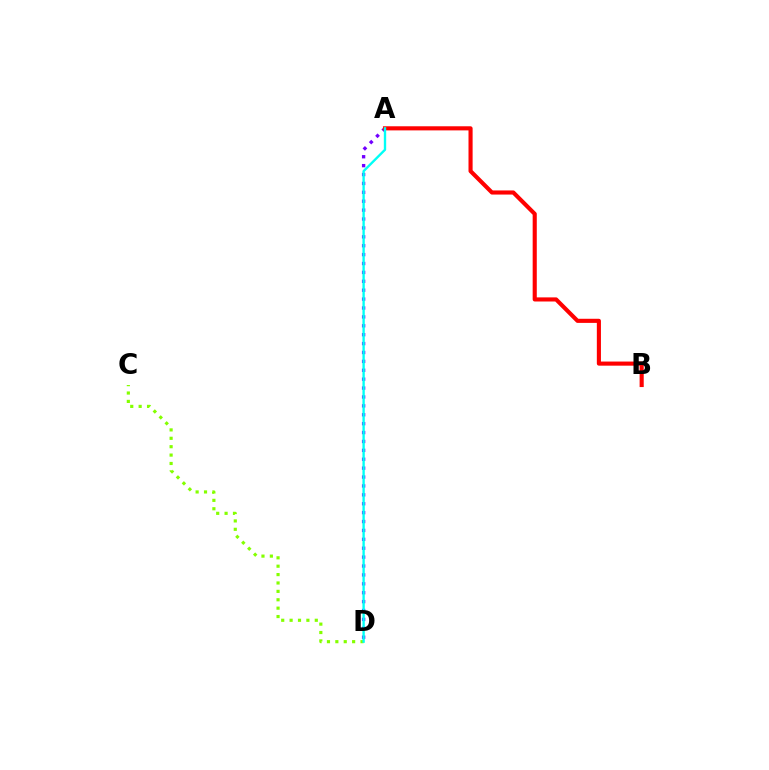{('A', 'D'): [{'color': '#7200ff', 'line_style': 'dotted', 'thickness': 2.42}, {'color': '#00fff6', 'line_style': 'solid', 'thickness': 1.7}], ('A', 'B'): [{'color': '#ff0000', 'line_style': 'solid', 'thickness': 2.96}], ('C', 'D'): [{'color': '#84ff00', 'line_style': 'dotted', 'thickness': 2.28}]}